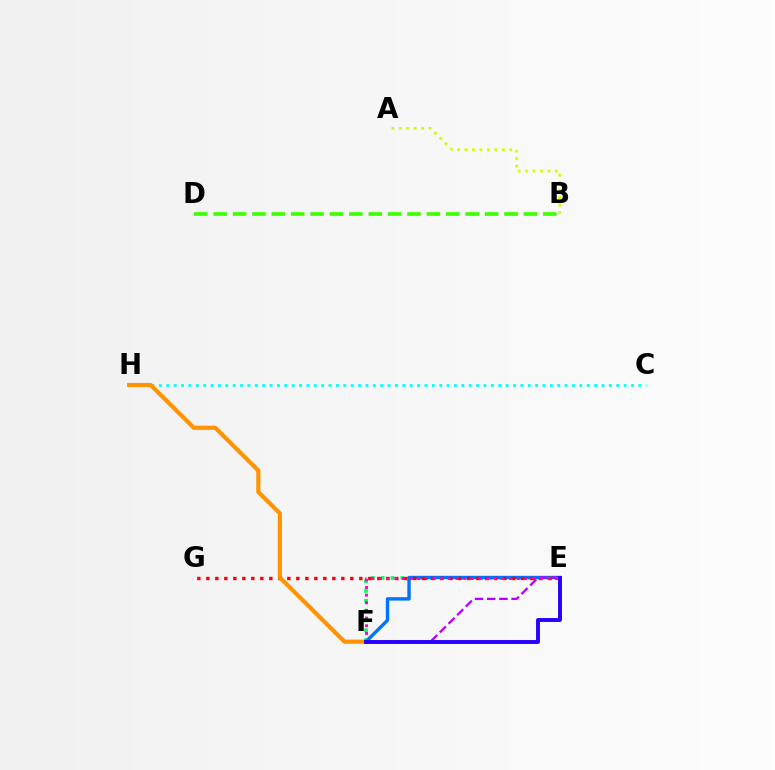{('E', 'F'): [{'color': '#00ff5c', 'line_style': 'dotted', 'thickness': 2.68}, {'color': '#0074ff', 'line_style': 'solid', 'thickness': 2.44}, {'color': '#b900ff', 'line_style': 'dashed', 'thickness': 1.65}, {'color': '#ff00ac', 'line_style': 'dotted', 'thickness': 2.08}, {'color': '#2500ff', 'line_style': 'solid', 'thickness': 2.8}], ('E', 'G'): [{'color': '#ff0000', 'line_style': 'dotted', 'thickness': 2.44}], ('B', 'D'): [{'color': '#3dff00', 'line_style': 'dashed', 'thickness': 2.63}], ('C', 'H'): [{'color': '#00fff6', 'line_style': 'dotted', 'thickness': 2.0}], ('A', 'B'): [{'color': '#d1ff00', 'line_style': 'dotted', 'thickness': 2.03}], ('F', 'H'): [{'color': '#ff9400', 'line_style': 'solid', 'thickness': 2.98}]}